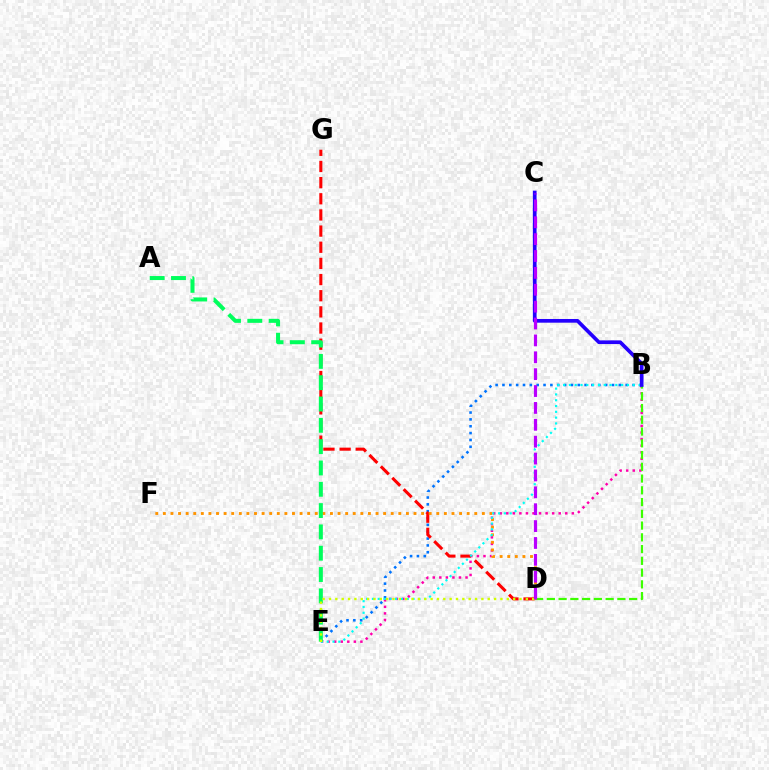{('B', 'E'): [{'color': '#0074ff', 'line_style': 'dotted', 'thickness': 1.86}, {'color': '#ff00ac', 'line_style': 'dotted', 'thickness': 1.78}, {'color': '#00fff6', 'line_style': 'dotted', 'thickness': 1.58}], ('D', 'G'): [{'color': '#ff0000', 'line_style': 'dashed', 'thickness': 2.19}], ('B', 'D'): [{'color': '#3dff00', 'line_style': 'dashed', 'thickness': 1.6}], ('D', 'F'): [{'color': '#ff9400', 'line_style': 'dotted', 'thickness': 2.06}], ('B', 'C'): [{'color': '#2500ff', 'line_style': 'solid', 'thickness': 2.66}], ('A', 'E'): [{'color': '#00ff5c', 'line_style': 'dashed', 'thickness': 2.9}], ('D', 'E'): [{'color': '#d1ff00', 'line_style': 'dotted', 'thickness': 1.73}], ('C', 'D'): [{'color': '#b900ff', 'line_style': 'dashed', 'thickness': 2.29}]}